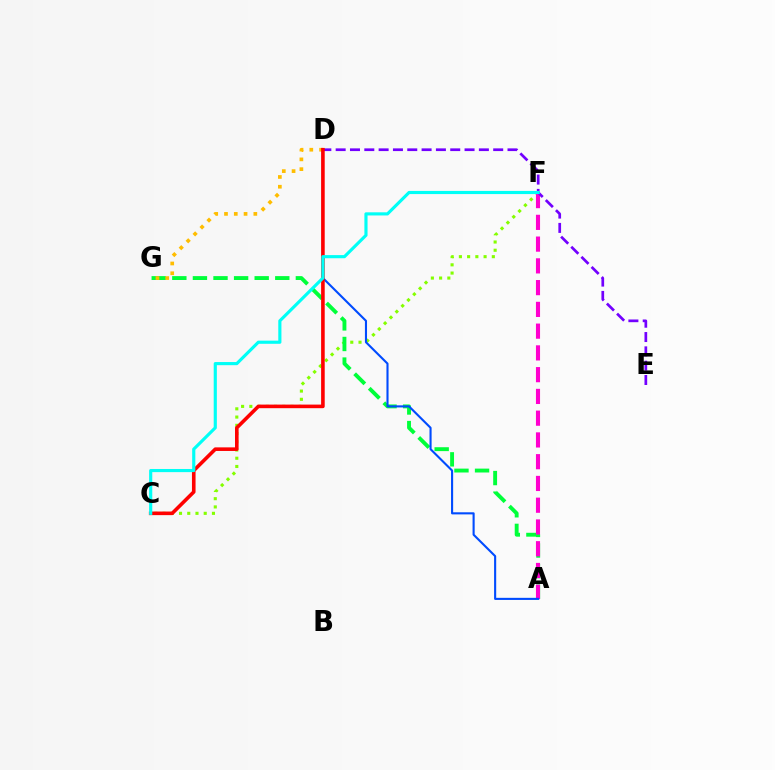{('C', 'F'): [{'color': '#84ff00', 'line_style': 'dotted', 'thickness': 2.24}, {'color': '#00fff6', 'line_style': 'solid', 'thickness': 2.26}], ('A', 'G'): [{'color': '#00ff39', 'line_style': 'dashed', 'thickness': 2.8}], ('D', 'G'): [{'color': '#ffbd00', 'line_style': 'dotted', 'thickness': 2.66}], ('A', 'F'): [{'color': '#ff00cf', 'line_style': 'dashed', 'thickness': 2.96}], ('D', 'E'): [{'color': '#7200ff', 'line_style': 'dashed', 'thickness': 1.95}], ('A', 'D'): [{'color': '#004bff', 'line_style': 'solid', 'thickness': 1.51}], ('C', 'D'): [{'color': '#ff0000', 'line_style': 'solid', 'thickness': 2.59}]}